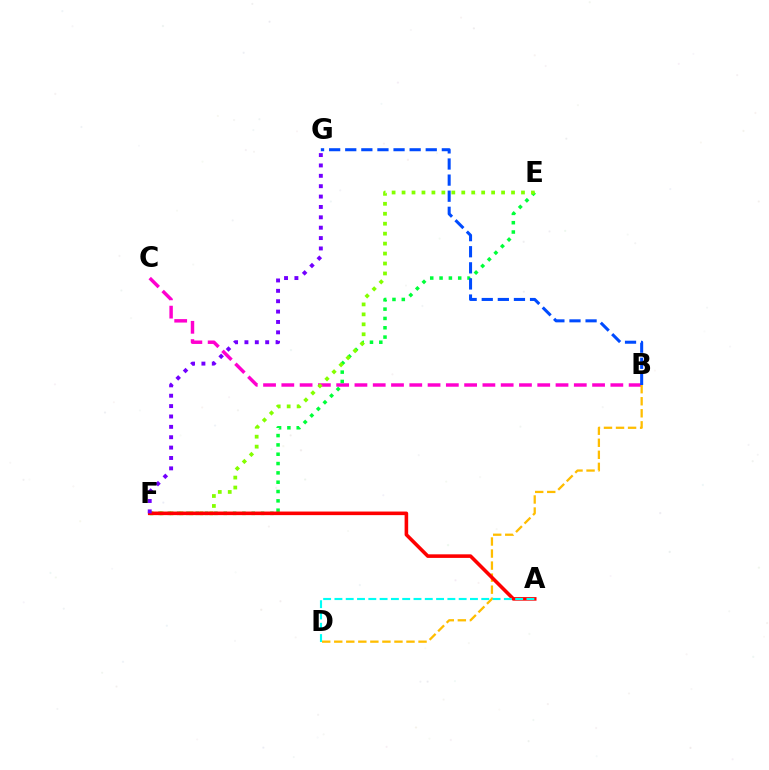{('B', 'C'): [{'color': '#ff00cf', 'line_style': 'dashed', 'thickness': 2.48}], ('E', 'F'): [{'color': '#00ff39', 'line_style': 'dotted', 'thickness': 2.53}, {'color': '#84ff00', 'line_style': 'dotted', 'thickness': 2.7}], ('B', 'G'): [{'color': '#004bff', 'line_style': 'dashed', 'thickness': 2.19}], ('B', 'D'): [{'color': '#ffbd00', 'line_style': 'dashed', 'thickness': 1.64}], ('A', 'F'): [{'color': '#ff0000', 'line_style': 'solid', 'thickness': 2.58}], ('F', 'G'): [{'color': '#7200ff', 'line_style': 'dotted', 'thickness': 2.82}], ('A', 'D'): [{'color': '#00fff6', 'line_style': 'dashed', 'thickness': 1.53}]}